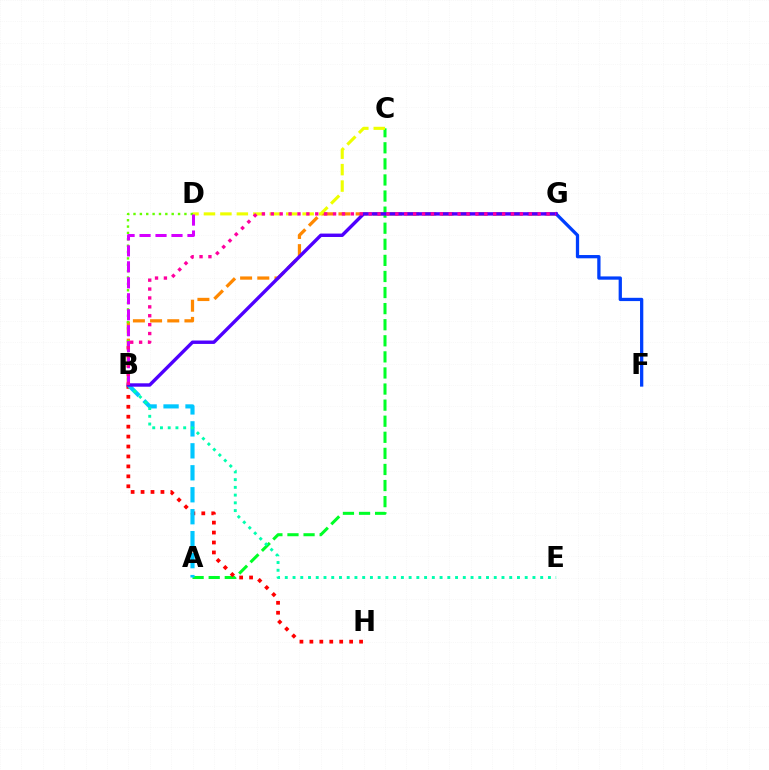{('B', 'G'): [{'color': '#ff8800', 'line_style': 'dashed', 'thickness': 2.33}, {'color': '#4f00ff', 'line_style': 'solid', 'thickness': 2.45}, {'color': '#ff00a0', 'line_style': 'dotted', 'thickness': 2.42}], ('A', 'C'): [{'color': '#00ff27', 'line_style': 'dashed', 'thickness': 2.18}], ('C', 'D'): [{'color': '#eeff00', 'line_style': 'dashed', 'thickness': 2.23}], ('B', 'H'): [{'color': '#ff0000', 'line_style': 'dotted', 'thickness': 2.7}], ('A', 'B'): [{'color': '#00c7ff', 'line_style': 'dashed', 'thickness': 2.98}], ('B', 'D'): [{'color': '#66ff00', 'line_style': 'dotted', 'thickness': 1.73}, {'color': '#d600ff', 'line_style': 'dashed', 'thickness': 2.17}], ('F', 'G'): [{'color': '#003fff', 'line_style': 'solid', 'thickness': 2.36}], ('B', 'E'): [{'color': '#00ffaf', 'line_style': 'dotted', 'thickness': 2.1}]}